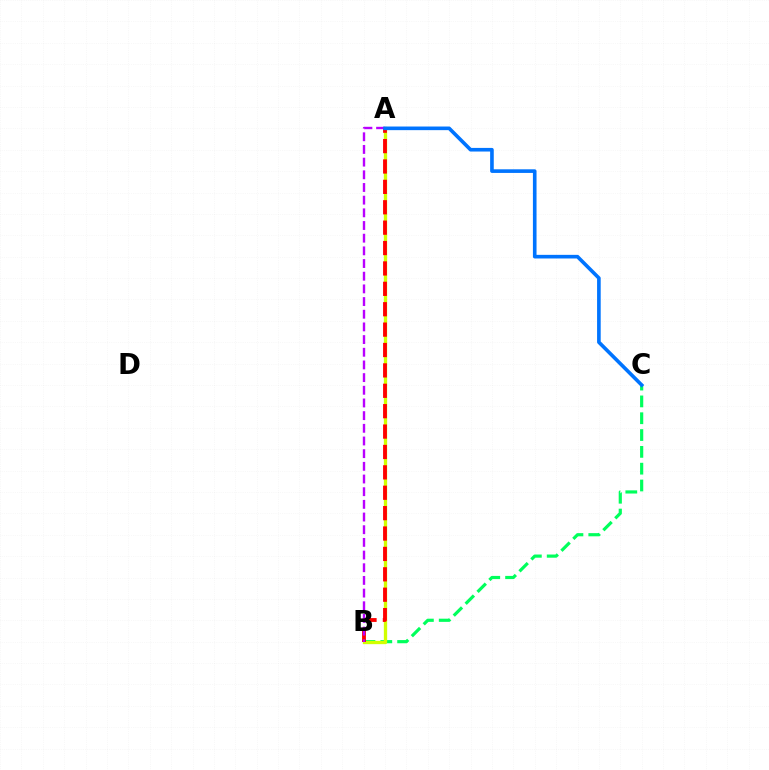{('B', 'C'): [{'color': '#00ff5c', 'line_style': 'dashed', 'thickness': 2.28}], ('A', 'B'): [{'color': '#d1ff00', 'line_style': 'solid', 'thickness': 2.38}, {'color': '#ff0000', 'line_style': 'dashed', 'thickness': 2.77}, {'color': '#b900ff', 'line_style': 'dashed', 'thickness': 1.72}], ('A', 'C'): [{'color': '#0074ff', 'line_style': 'solid', 'thickness': 2.61}]}